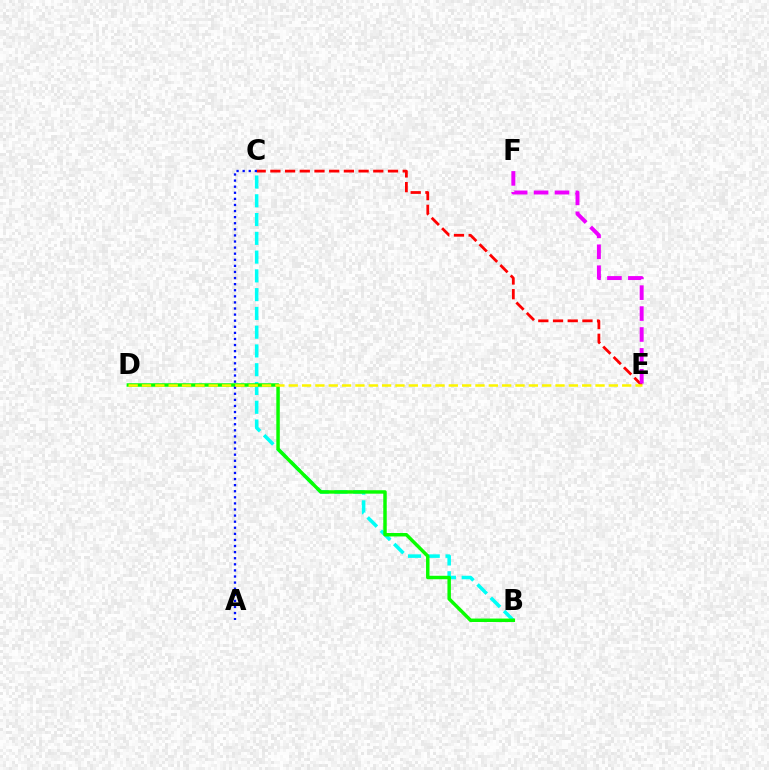{('B', 'C'): [{'color': '#00fff6', 'line_style': 'dashed', 'thickness': 2.55}], ('C', 'E'): [{'color': '#ff0000', 'line_style': 'dashed', 'thickness': 2.0}], ('B', 'D'): [{'color': '#08ff00', 'line_style': 'solid', 'thickness': 2.49}], ('A', 'C'): [{'color': '#0010ff', 'line_style': 'dotted', 'thickness': 1.65}], ('D', 'E'): [{'color': '#fcf500', 'line_style': 'dashed', 'thickness': 1.81}], ('E', 'F'): [{'color': '#ee00ff', 'line_style': 'dashed', 'thickness': 2.84}]}